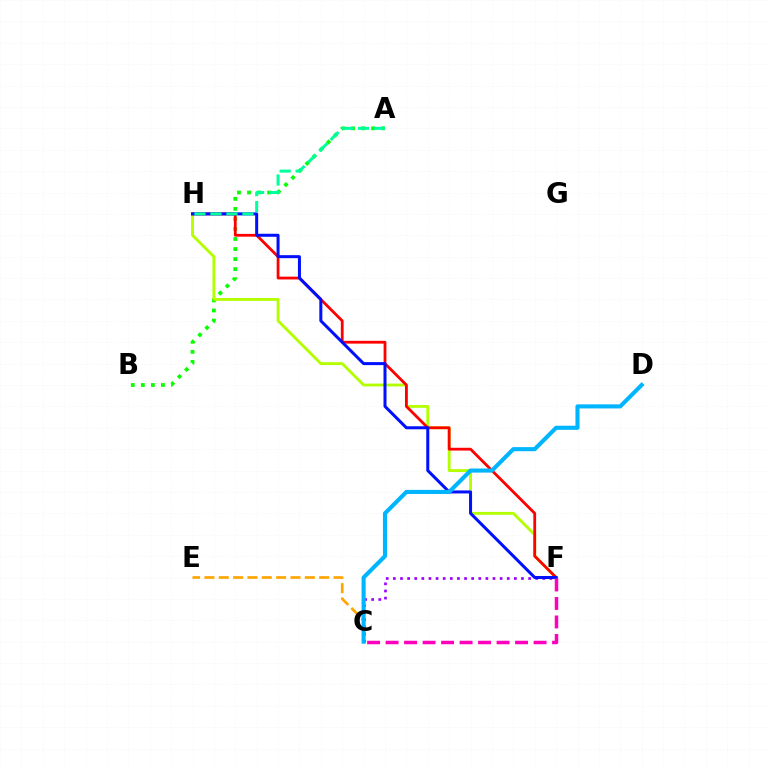{('C', 'E'): [{'color': '#ffa500', 'line_style': 'dashed', 'thickness': 1.95}], ('A', 'B'): [{'color': '#08ff00', 'line_style': 'dotted', 'thickness': 2.73}], ('C', 'F'): [{'color': '#9b00ff', 'line_style': 'dotted', 'thickness': 1.93}, {'color': '#ff00bd', 'line_style': 'dashed', 'thickness': 2.51}], ('F', 'H'): [{'color': '#b3ff00', 'line_style': 'solid', 'thickness': 2.06}, {'color': '#ff0000', 'line_style': 'solid', 'thickness': 2.01}, {'color': '#0010ff', 'line_style': 'solid', 'thickness': 2.17}], ('A', 'H'): [{'color': '#00ff9d', 'line_style': 'dashed', 'thickness': 2.17}], ('C', 'D'): [{'color': '#00b5ff', 'line_style': 'solid', 'thickness': 2.95}]}